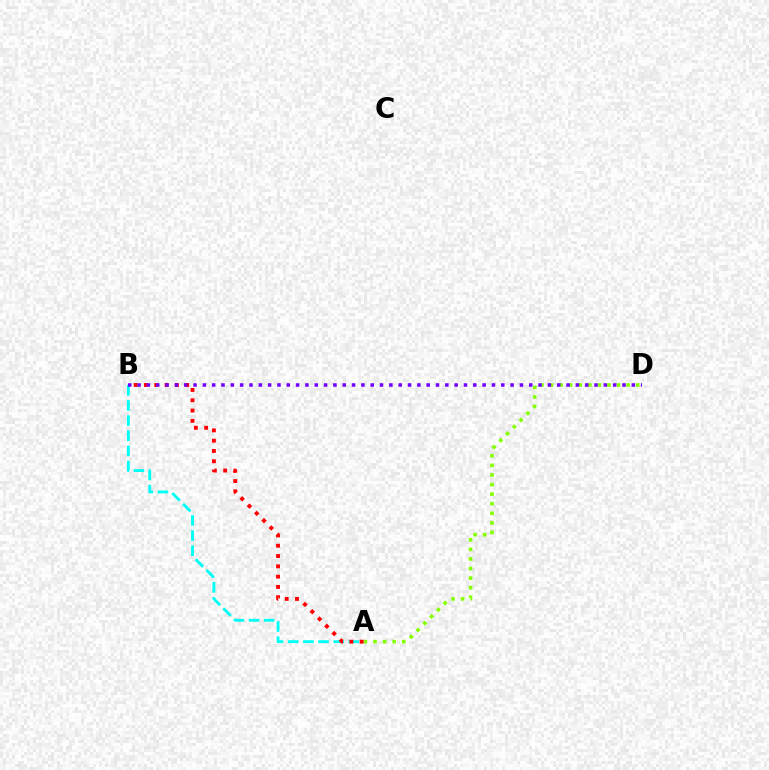{('A', 'B'): [{'color': '#00fff6', 'line_style': 'dashed', 'thickness': 2.06}, {'color': '#ff0000', 'line_style': 'dotted', 'thickness': 2.8}], ('A', 'D'): [{'color': '#84ff00', 'line_style': 'dotted', 'thickness': 2.6}], ('B', 'D'): [{'color': '#7200ff', 'line_style': 'dotted', 'thickness': 2.53}]}